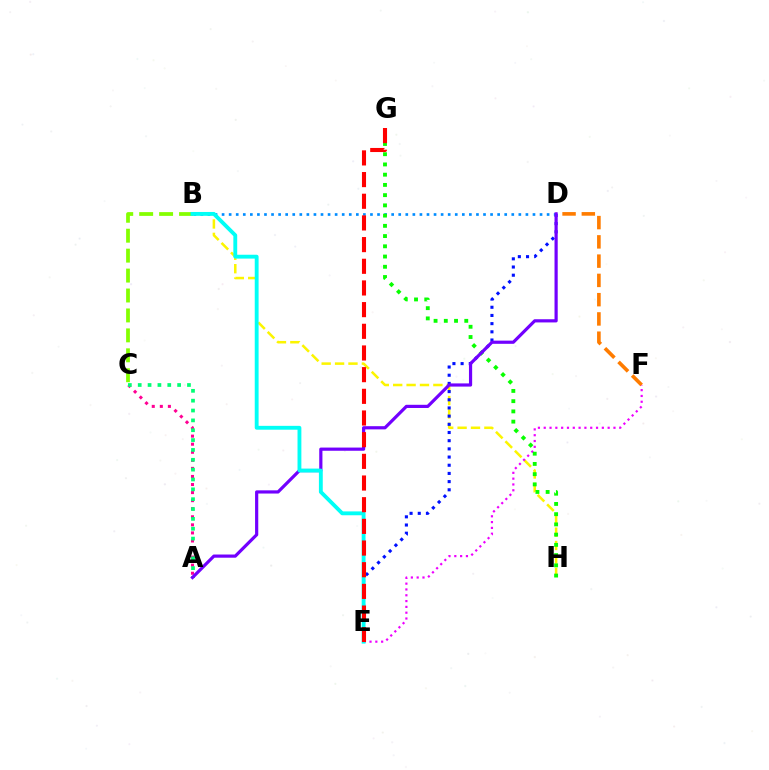{('A', 'C'): [{'color': '#ff0094', 'line_style': 'dotted', 'thickness': 2.19}, {'color': '#00ff74', 'line_style': 'dotted', 'thickness': 2.68}], ('B', 'H'): [{'color': '#fcf500', 'line_style': 'dashed', 'thickness': 1.82}], ('D', 'E'): [{'color': '#0010ff', 'line_style': 'dotted', 'thickness': 2.22}], ('B', 'D'): [{'color': '#008cff', 'line_style': 'dotted', 'thickness': 1.92}], ('B', 'C'): [{'color': '#84ff00', 'line_style': 'dashed', 'thickness': 2.71}], ('D', 'F'): [{'color': '#ff7c00', 'line_style': 'dashed', 'thickness': 2.62}], ('E', 'F'): [{'color': '#ee00ff', 'line_style': 'dotted', 'thickness': 1.58}], ('G', 'H'): [{'color': '#08ff00', 'line_style': 'dotted', 'thickness': 2.78}], ('A', 'D'): [{'color': '#7200ff', 'line_style': 'solid', 'thickness': 2.3}], ('B', 'E'): [{'color': '#00fff6', 'line_style': 'solid', 'thickness': 2.77}], ('E', 'G'): [{'color': '#ff0000', 'line_style': 'dashed', 'thickness': 2.94}]}